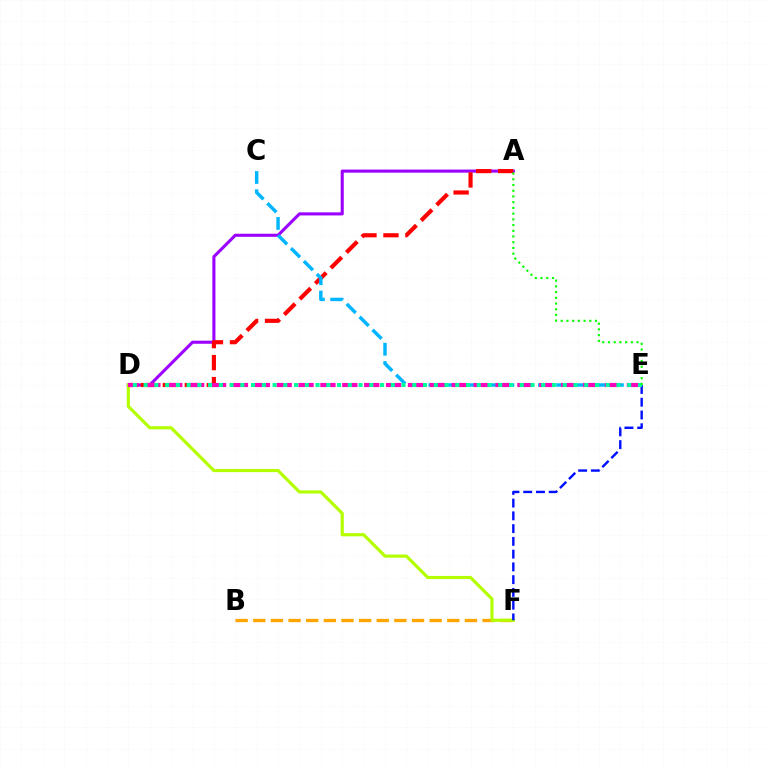{('B', 'F'): [{'color': '#ffa500', 'line_style': 'dashed', 'thickness': 2.4}], ('A', 'D'): [{'color': '#9b00ff', 'line_style': 'solid', 'thickness': 2.22}, {'color': '#ff0000', 'line_style': 'dashed', 'thickness': 2.99}], ('D', 'F'): [{'color': '#b3ff00', 'line_style': 'solid', 'thickness': 2.27}], ('E', 'F'): [{'color': '#0010ff', 'line_style': 'dashed', 'thickness': 1.73}], ('C', 'E'): [{'color': '#00b5ff', 'line_style': 'dashed', 'thickness': 2.48}], ('D', 'E'): [{'color': '#ff00bd', 'line_style': 'dashed', 'thickness': 2.97}, {'color': '#00ff9d', 'line_style': 'dotted', 'thickness': 2.92}], ('A', 'E'): [{'color': '#08ff00', 'line_style': 'dotted', 'thickness': 1.55}]}